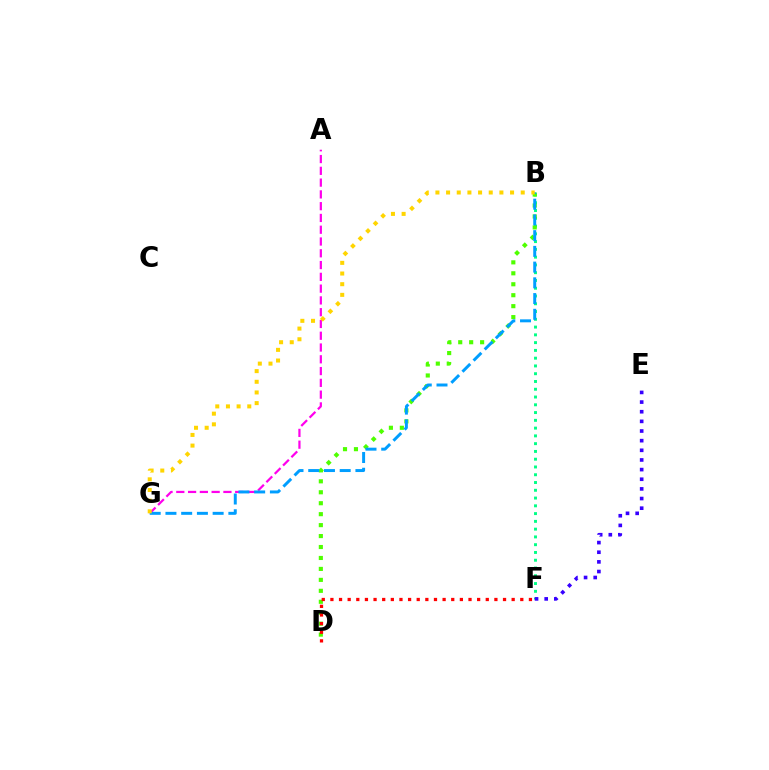{('B', 'F'): [{'color': '#00ff86', 'line_style': 'dotted', 'thickness': 2.11}], ('B', 'D'): [{'color': '#4fff00', 'line_style': 'dotted', 'thickness': 2.98}], ('D', 'F'): [{'color': '#ff0000', 'line_style': 'dotted', 'thickness': 2.34}], ('A', 'G'): [{'color': '#ff00ed', 'line_style': 'dashed', 'thickness': 1.6}], ('E', 'F'): [{'color': '#3700ff', 'line_style': 'dotted', 'thickness': 2.62}], ('B', 'G'): [{'color': '#009eff', 'line_style': 'dashed', 'thickness': 2.14}, {'color': '#ffd500', 'line_style': 'dotted', 'thickness': 2.9}]}